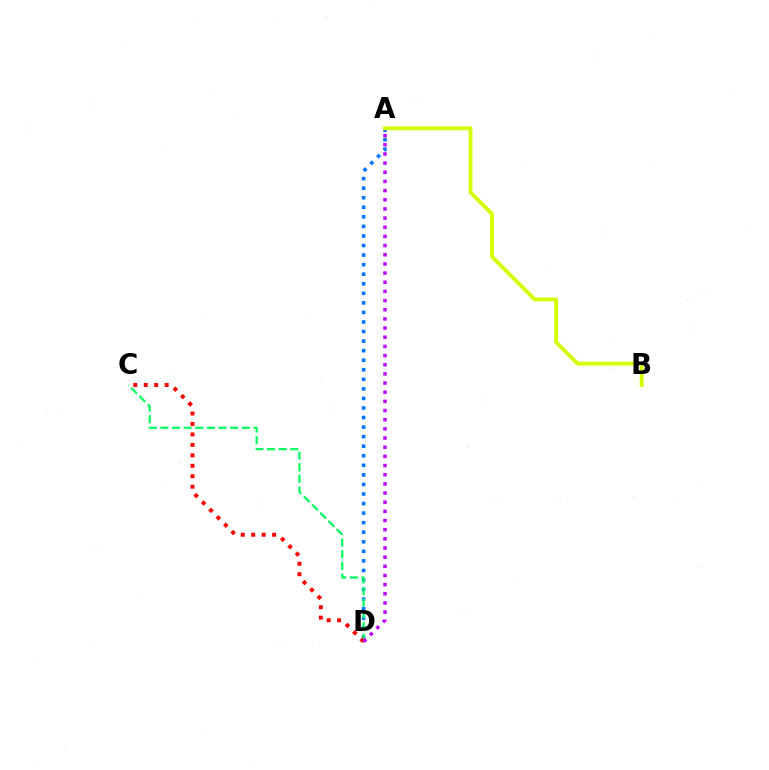{('A', 'D'): [{'color': '#0074ff', 'line_style': 'dotted', 'thickness': 2.6}, {'color': '#b900ff', 'line_style': 'dotted', 'thickness': 2.49}], ('C', 'D'): [{'color': '#00ff5c', 'line_style': 'dashed', 'thickness': 1.58}, {'color': '#ff0000', 'line_style': 'dotted', 'thickness': 2.84}], ('A', 'B'): [{'color': '#d1ff00', 'line_style': 'solid', 'thickness': 2.76}]}